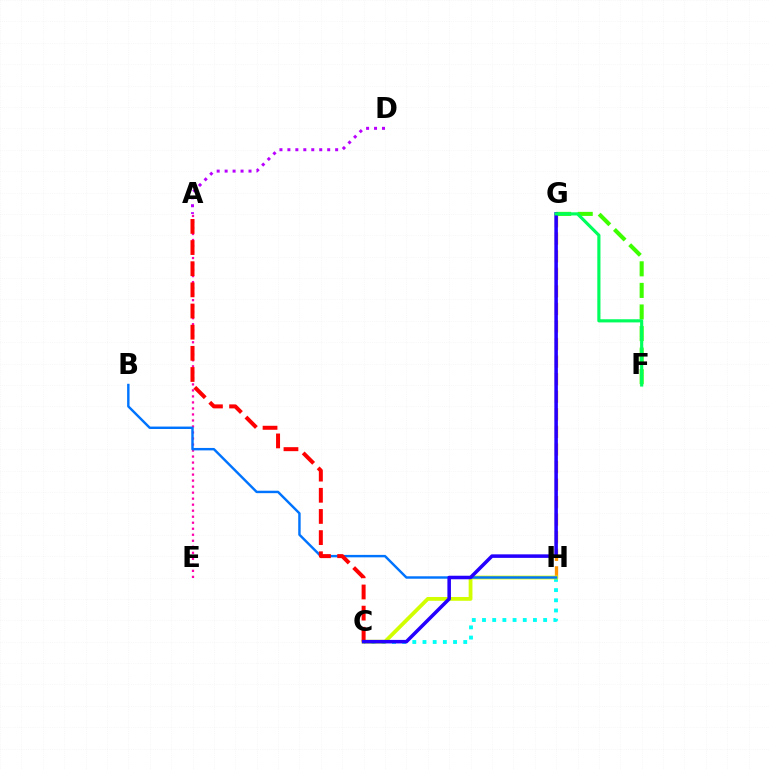{('C', 'H'): [{'color': '#00fff6', 'line_style': 'dotted', 'thickness': 2.77}, {'color': '#d1ff00', 'line_style': 'solid', 'thickness': 2.73}], ('G', 'H'): [{'color': '#ff9400', 'line_style': 'dashed', 'thickness': 2.39}], ('A', 'E'): [{'color': '#ff00ac', 'line_style': 'dotted', 'thickness': 1.63}], ('F', 'G'): [{'color': '#3dff00', 'line_style': 'dashed', 'thickness': 2.93}, {'color': '#00ff5c', 'line_style': 'solid', 'thickness': 2.27}], ('B', 'H'): [{'color': '#0074ff', 'line_style': 'solid', 'thickness': 1.75}], ('A', 'C'): [{'color': '#ff0000', 'line_style': 'dashed', 'thickness': 2.87}], ('A', 'D'): [{'color': '#b900ff', 'line_style': 'dotted', 'thickness': 2.16}], ('C', 'G'): [{'color': '#2500ff', 'line_style': 'solid', 'thickness': 2.55}]}